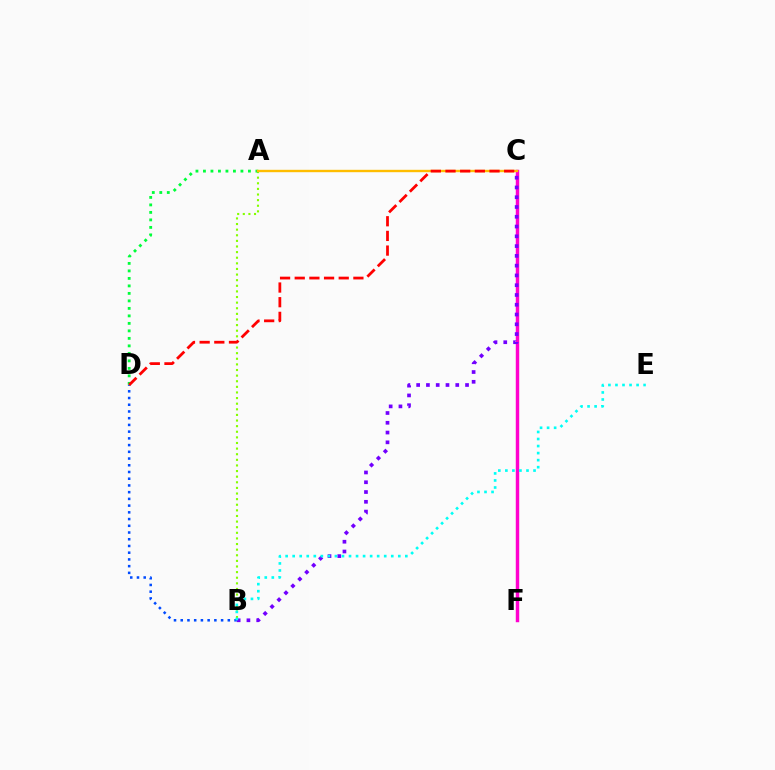{('A', 'B'): [{'color': '#84ff00', 'line_style': 'dotted', 'thickness': 1.53}], ('A', 'D'): [{'color': '#00ff39', 'line_style': 'dotted', 'thickness': 2.04}], ('C', 'F'): [{'color': '#ff00cf', 'line_style': 'solid', 'thickness': 2.47}], ('A', 'C'): [{'color': '#ffbd00', 'line_style': 'solid', 'thickness': 1.72}], ('B', 'D'): [{'color': '#004bff', 'line_style': 'dotted', 'thickness': 1.83}], ('B', 'C'): [{'color': '#7200ff', 'line_style': 'dotted', 'thickness': 2.66}], ('B', 'E'): [{'color': '#00fff6', 'line_style': 'dotted', 'thickness': 1.91}], ('C', 'D'): [{'color': '#ff0000', 'line_style': 'dashed', 'thickness': 1.99}]}